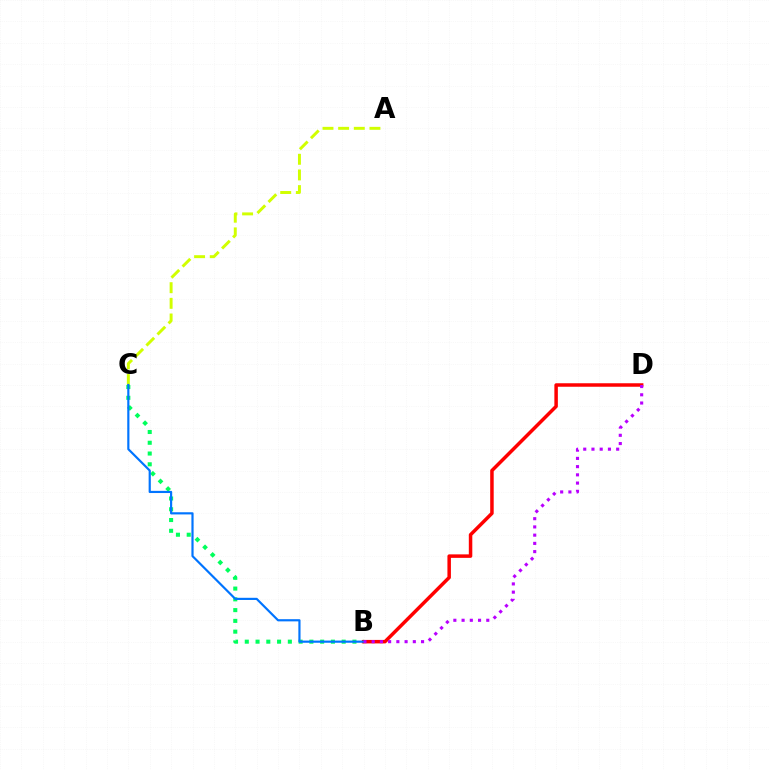{('B', 'C'): [{'color': '#00ff5c', 'line_style': 'dotted', 'thickness': 2.93}, {'color': '#0074ff', 'line_style': 'solid', 'thickness': 1.57}], ('A', 'C'): [{'color': '#d1ff00', 'line_style': 'dashed', 'thickness': 2.13}], ('B', 'D'): [{'color': '#ff0000', 'line_style': 'solid', 'thickness': 2.51}, {'color': '#b900ff', 'line_style': 'dotted', 'thickness': 2.24}]}